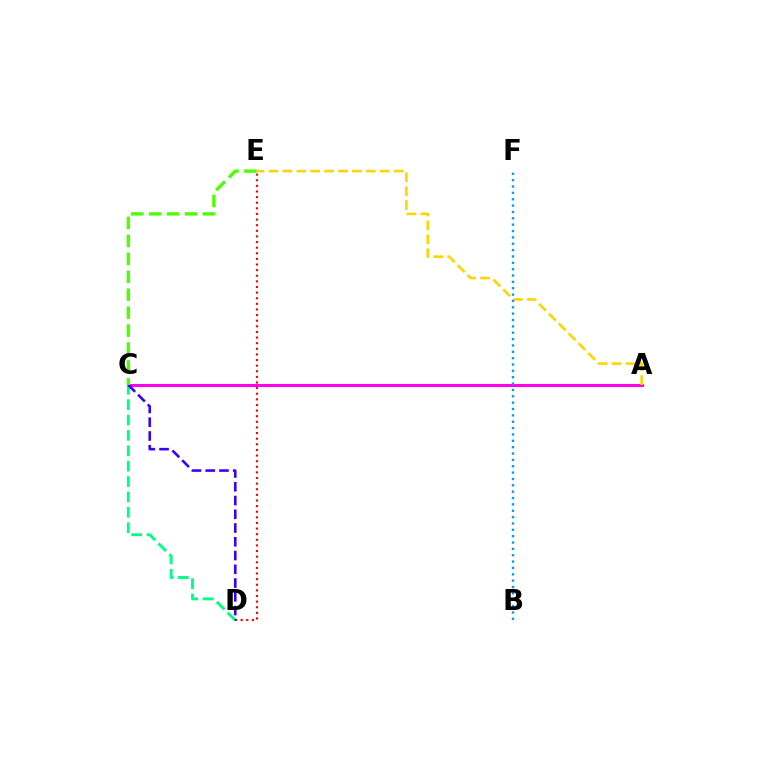{('A', 'C'): [{'color': '#ff00ed', 'line_style': 'solid', 'thickness': 2.21}], ('A', 'E'): [{'color': '#ffd500', 'line_style': 'dashed', 'thickness': 1.89}], ('C', 'D'): [{'color': '#00ff86', 'line_style': 'dashed', 'thickness': 2.09}, {'color': '#3700ff', 'line_style': 'dashed', 'thickness': 1.87}], ('D', 'E'): [{'color': '#ff0000', 'line_style': 'dotted', 'thickness': 1.53}], ('B', 'F'): [{'color': '#009eff', 'line_style': 'dotted', 'thickness': 1.73}], ('C', 'E'): [{'color': '#4fff00', 'line_style': 'dashed', 'thickness': 2.44}]}